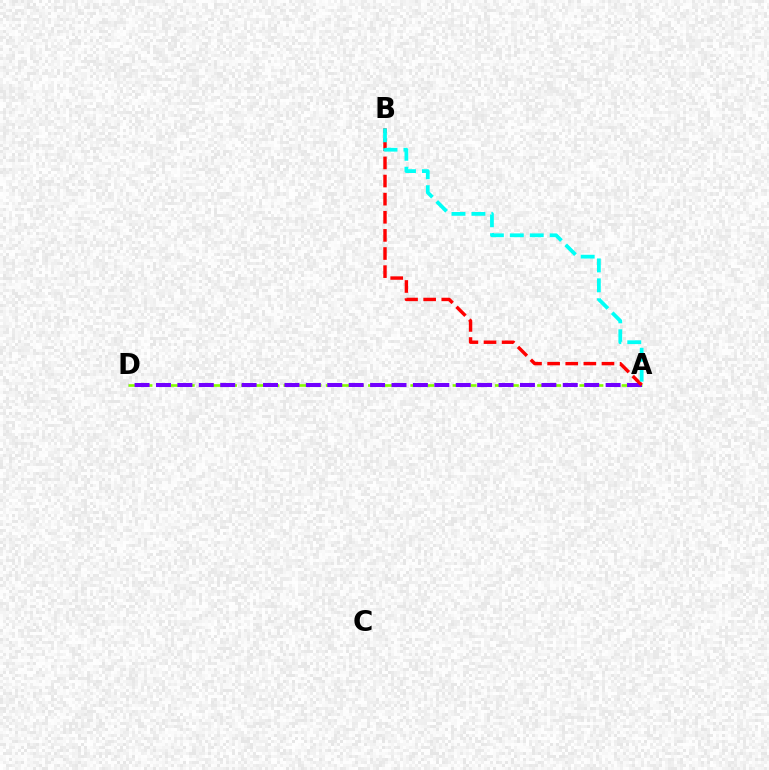{('A', 'D'): [{'color': '#84ff00', 'line_style': 'dashed', 'thickness': 1.91}, {'color': '#7200ff', 'line_style': 'dashed', 'thickness': 2.91}], ('A', 'B'): [{'color': '#ff0000', 'line_style': 'dashed', 'thickness': 2.46}, {'color': '#00fff6', 'line_style': 'dashed', 'thickness': 2.71}]}